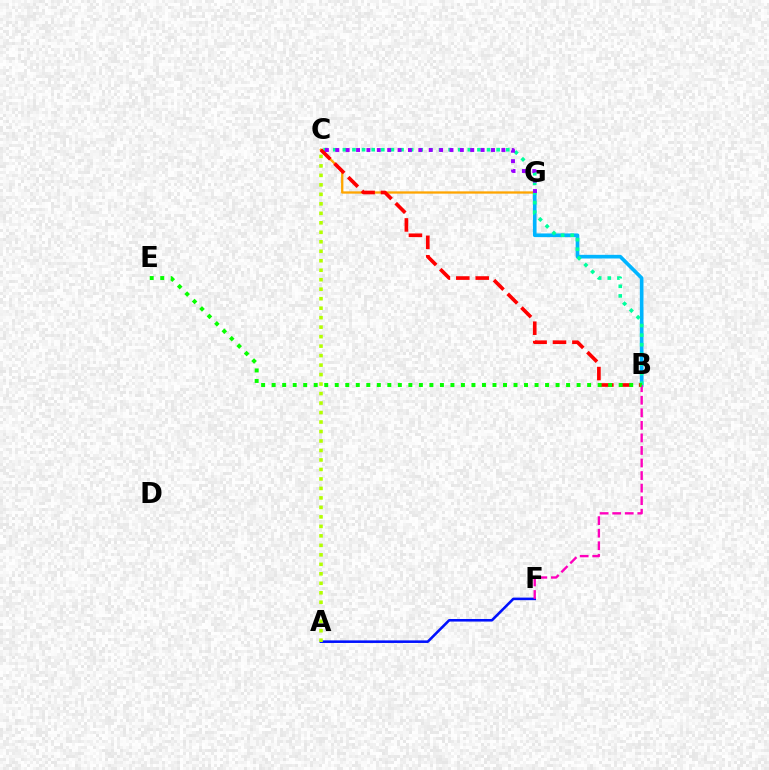{('A', 'F'): [{'color': '#0010ff', 'line_style': 'solid', 'thickness': 1.85}], ('B', 'G'): [{'color': '#00b5ff', 'line_style': 'solid', 'thickness': 2.64}], ('C', 'G'): [{'color': '#ffa500', 'line_style': 'solid', 'thickness': 1.65}, {'color': '#9b00ff', 'line_style': 'dotted', 'thickness': 2.82}], ('B', 'C'): [{'color': '#00ff9d', 'line_style': 'dotted', 'thickness': 2.61}, {'color': '#ff0000', 'line_style': 'dashed', 'thickness': 2.64}], ('B', 'F'): [{'color': '#ff00bd', 'line_style': 'dashed', 'thickness': 1.71}], ('A', 'C'): [{'color': '#b3ff00', 'line_style': 'dotted', 'thickness': 2.58}], ('B', 'E'): [{'color': '#08ff00', 'line_style': 'dotted', 'thickness': 2.86}]}